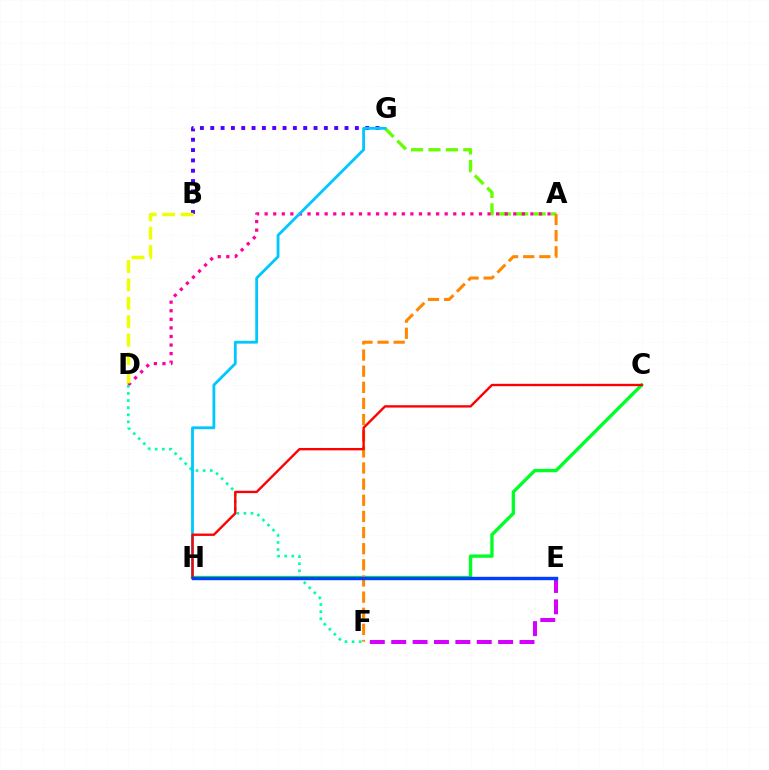{('B', 'G'): [{'color': '#4f00ff', 'line_style': 'dotted', 'thickness': 2.81}], ('A', 'G'): [{'color': '#66ff00', 'line_style': 'dashed', 'thickness': 2.37}], ('E', 'F'): [{'color': '#d600ff', 'line_style': 'dashed', 'thickness': 2.9}], ('A', 'D'): [{'color': '#ff00a0', 'line_style': 'dotted', 'thickness': 2.33}], ('C', 'H'): [{'color': '#00ff27', 'line_style': 'solid', 'thickness': 2.42}, {'color': '#ff0000', 'line_style': 'solid', 'thickness': 1.71}], ('A', 'F'): [{'color': '#ff8800', 'line_style': 'dashed', 'thickness': 2.19}], ('D', 'F'): [{'color': '#00ffaf', 'line_style': 'dotted', 'thickness': 1.93}], ('G', 'H'): [{'color': '#00c7ff', 'line_style': 'solid', 'thickness': 2.03}], ('B', 'D'): [{'color': '#eeff00', 'line_style': 'dashed', 'thickness': 2.5}], ('E', 'H'): [{'color': '#003fff', 'line_style': 'solid', 'thickness': 2.44}]}